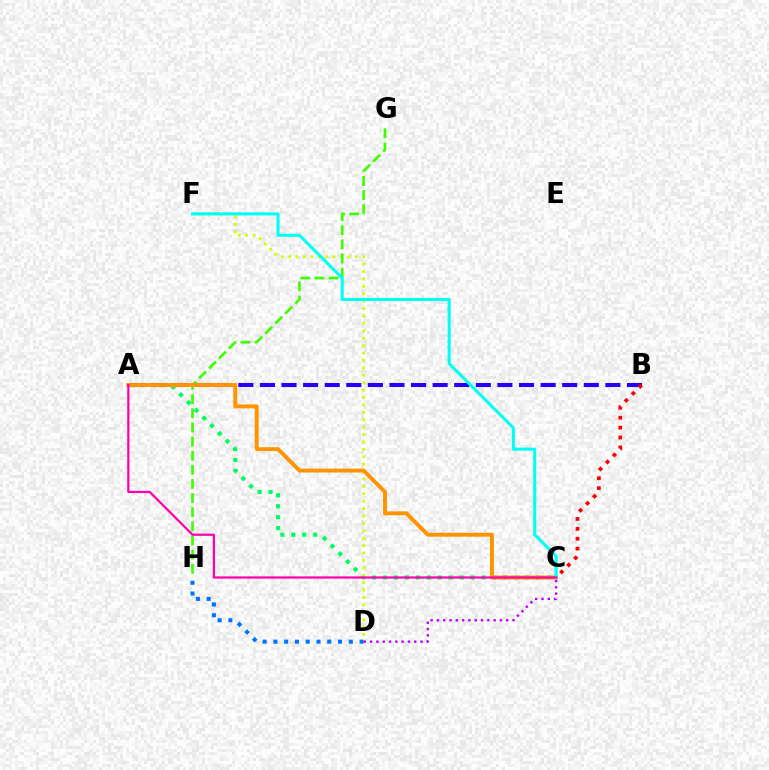{('A', 'C'): [{'color': '#00ff5c', 'line_style': 'dotted', 'thickness': 2.97}, {'color': '#ff9400', 'line_style': 'solid', 'thickness': 2.82}, {'color': '#ff00ac', 'line_style': 'solid', 'thickness': 1.61}], ('D', 'F'): [{'color': '#d1ff00', 'line_style': 'dotted', 'thickness': 2.01}], ('D', 'H'): [{'color': '#0074ff', 'line_style': 'dotted', 'thickness': 2.93}], ('G', 'H'): [{'color': '#3dff00', 'line_style': 'dashed', 'thickness': 1.92}], ('A', 'B'): [{'color': '#2500ff', 'line_style': 'dashed', 'thickness': 2.93}], ('C', 'D'): [{'color': '#b900ff', 'line_style': 'dotted', 'thickness': 1.71}], ('B', 'C'): [{'color': '#ff0000', 'line_style': 'dotted', 'thickness': 2.69}], ('C', 'F'): [{'color': '#00fff6', 'line_style': 'solid', 'thickness': 2.2}]}